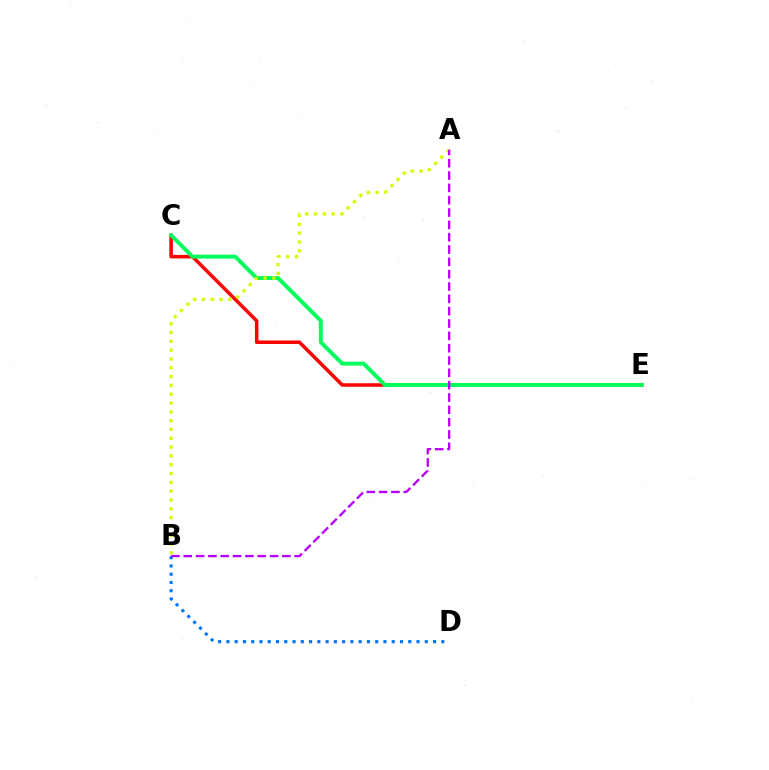{('C', 'E'): [{'color': '#ff0000', 'line_style': 'solid', 'thickness': 2.52}, {'color': '#00ff5c', 'line_style': 'solid', 'thickness': 2.83}], ('B', 'D'): [{'color': '#0074ff', 'line_style': 'dotted', 'thickness': 2.25}], ('A', 'B'): [{'color': '#d1ff00', 'line_style': 'dotted', 'thickness': 2.39}, {'color': '#b900ff', 'line_style': 'dashed', 'thickness': 1.68}]}